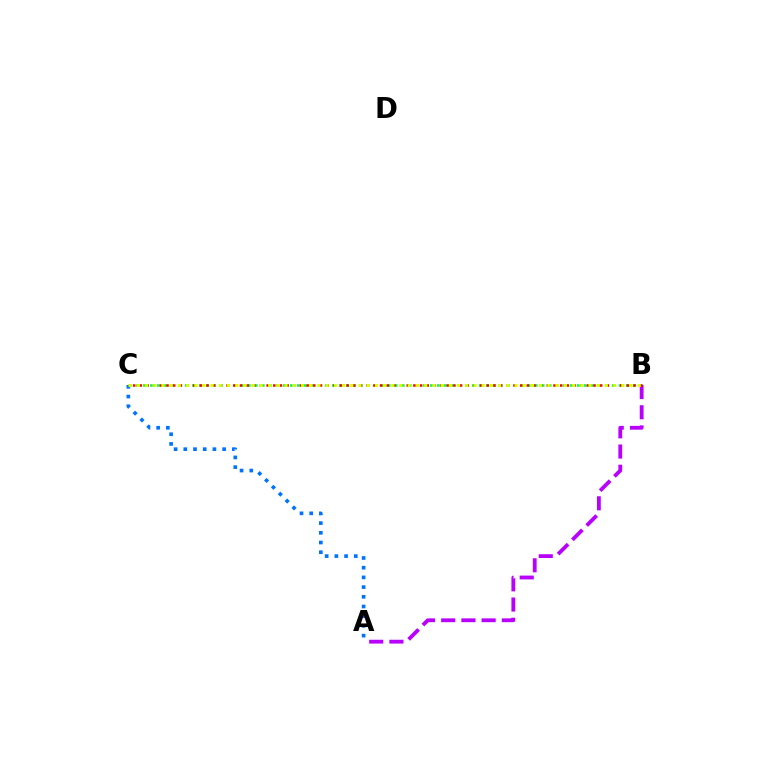{('B', 'C'): [{'color': '#00ff5c', 'line_style': 'dotted', 'thickness': 1.9}, {'color': '#ff0000', 'line_style': 'dotted', 'thickness': 1.81}, {'color': '#d1ff00', 'line_style': 'dotted', 'thickness': 2.23}], ('A', 'B'): [{'color': '#b900ff', 'line_style': 'dashed', 'thickness': 2.75}], ('A', 'C'): [{'color': '#0074ff', 'line_style': 'dotted', 'thickness': 2.64}]}